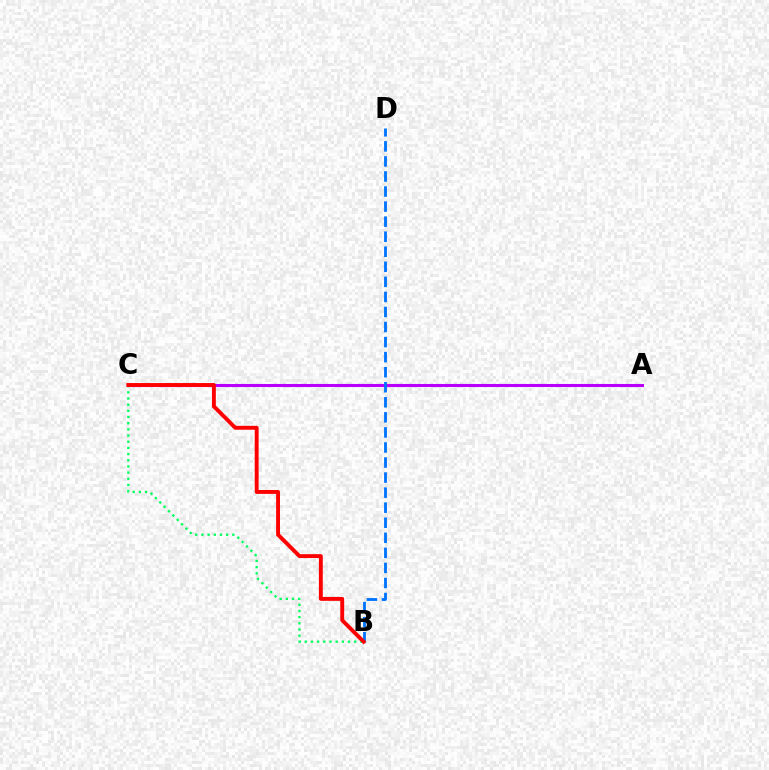{('A', 'C'): [{'color': '#d1ff00', 'line_style': 'dotted', 'thickness': 2.13}, {'color': '#b900ff', 'line_style': 'solid', 'thickness': 2.22}], ('B', 'D'): [{'color': '#0074ff', 'line_style': 'dashed', 'thickness': 2.05}], ('B', 'C'): [{'color': '#00ff5c', 'line_style': 'dotted', 'thickness': 1.68}, {'color': '#ff0000', 'line_style': 'solid', 'thickness': 2.81}]}